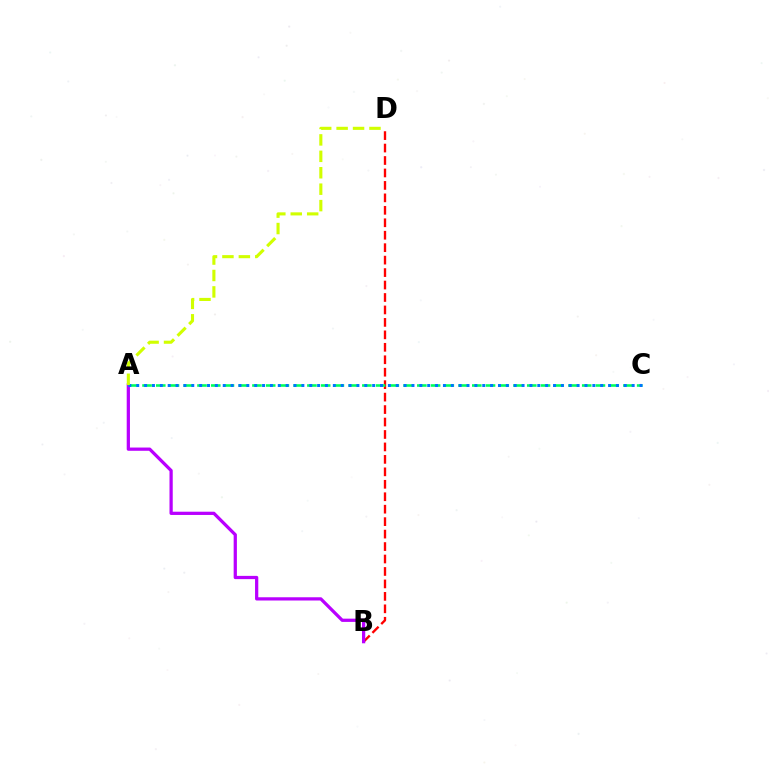{('B', 'D'): [{'color': '#ff0000', 'line_style': 'dashed', 'thickness': 1.69}], ('A', 'B'): [{'color': '#b900ff', 'line_style': 'solid', 'thickness': 2.34}], ('A', 'C'): [{'color': '#00ff5c', 'line_style': 'dashed', 'thickness': 1.87}, {'color': '#0074ff', 'line_style': 'dotted', 'thickness': 2.14}], ('A', 'D'): [{'color': '#d1ff00', 'line_style': 'dashed', 'thickness': 2.23}]}